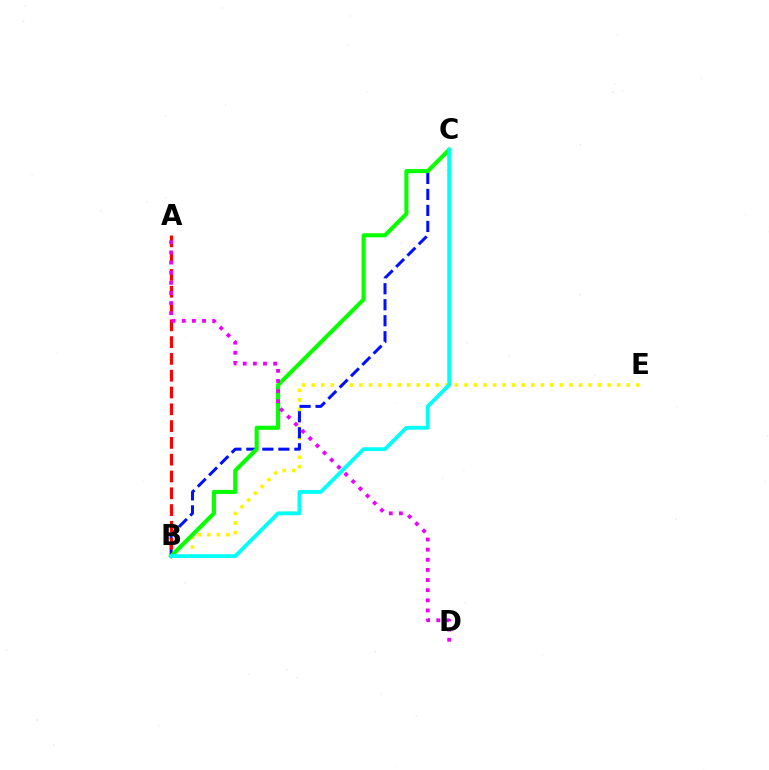{('B', 'E'): [{'color': '#fcf500', 'line_style': 'dotted', 'thickness': 2.59}], ('B', 'C'): [{'color': '#0010ff', 'line_style': 'dashed', 'thickness': 2.17}, {'color': '#08ff00', 'line_style': 'solid', 'thickness': 2.95}, {'color': '#00fff6', 'line_style': 'solid', 'thickness': 2.75}], ('A', 'B'): [{'color': '#ff0000', 'line_style': 'dashed', 'thickness': 2.28}], ('A', 'D'): [{'color': '#ee00ff', 'line_style': 'dotted', 'thickness': 2.75}]}